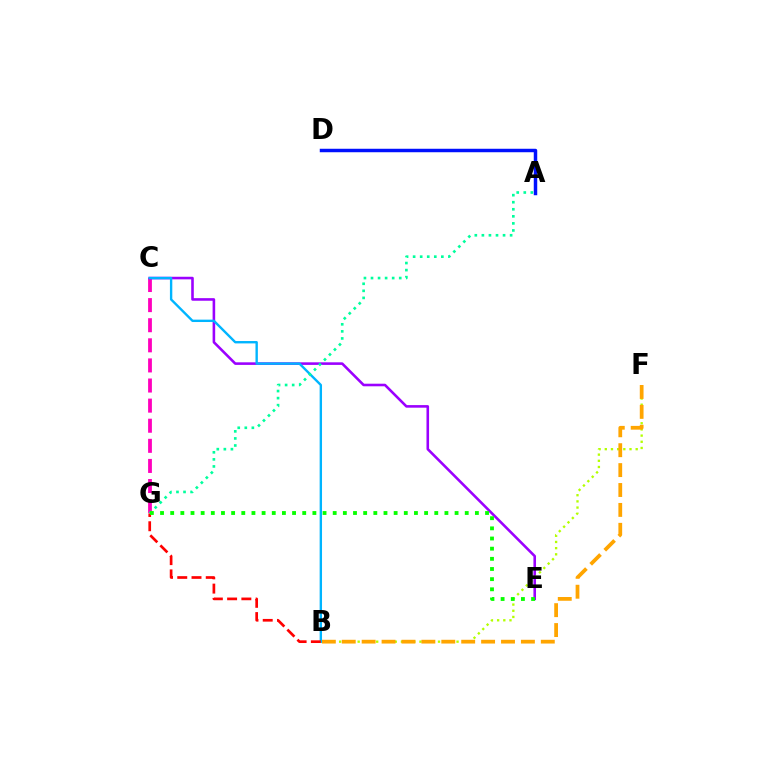{('A', 'D'): [{'color': '#0010ff', 'line_style': 'solid', 'thickness': 2.5}], ('C', 'G'): [{'color': '#ff00bd', 'line_style': 'dashed', 'thickness': 2.73}], ('C', 'E'): [{'color': '#9b00ff', 'line_style': 'solid', 'thickness': 1.86}], ('B', 'F'): [{'color': '#b3ff00', 'line_style': 'dotted', 'thickness': 1.68}, {'color': '#ffa500', 'line_style': 'dashed', 'thickness': 2.7}], ('B', 'C'): [{'color': '#00b5ff', 'line_style': 'solid', 'thickness': 1.71}], ('B', 'G'): [{'color': '#ff0000', 'line_style': 'dashed', 'thickness': 1.94}], ('A', 'G'): [{'color': '#00ff9d', 'line_style': 'dotted', 'thickness': 1.92}], ('E', 'G'): [{'color': '#08ff00', 'line_style': 'dotted', 'thickness': 2.76}]}